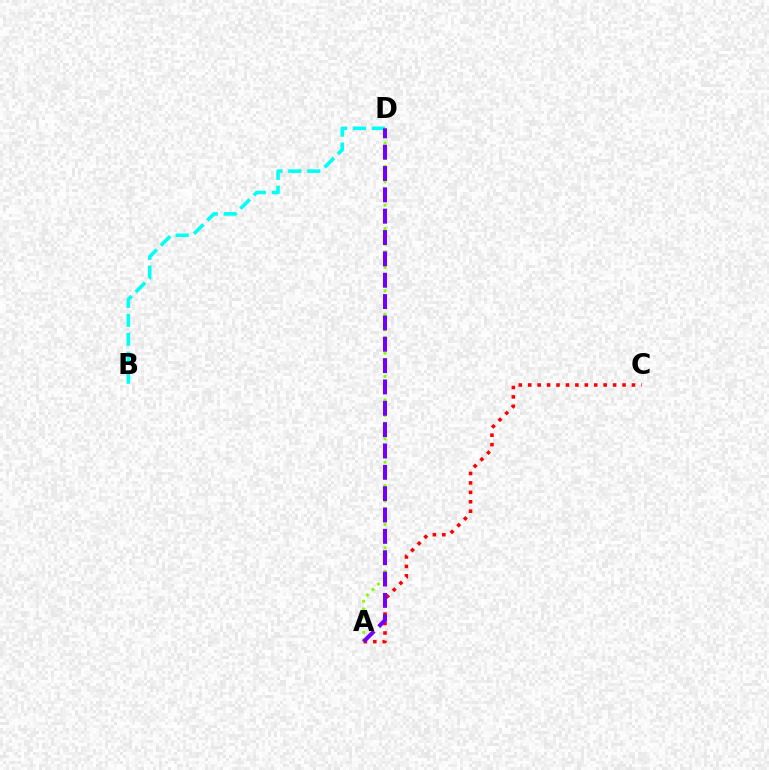{('B', 'D'): [{'color': '#00fff6', 'line_style': 'dashed', 'thickness': 2.58}], ('A', 'D'): [{'color': '#84ff00', 'line_style': 'dotted', 'thickness': 2.12}, {'color': '#7200ff', 'line_style': 'dashed', 'thickness': 2.9}], ('A', 'C'): [{'color': '#ff0000', 'line_style': 'dotted', 'thickness': 2.56}]}